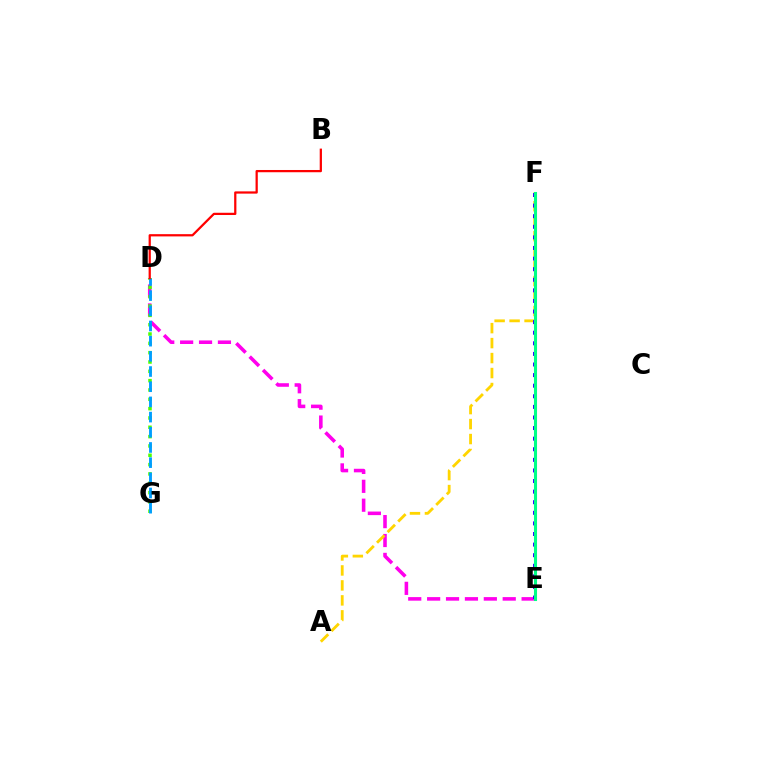{('D', 'E'): [{'color': '#ff00ed', 'line_style': 'dashed', 'thickness': 2.57}], ('D', 'G'): [{'color': '#4fff00', 'line_style': 'dotted', 'thickness': 2.53}, {'color': '#009eff', 'line_style': 'dashed', 'thickness': 2.06}], ('A', 'F'): [{'color': '#ffd500', 'line_style': 'dashed', 'thickness': 2.03}], ('B', 'D'): [{'color': '#ff0000', 'line_style': 'solid', 'thickness': 1.62}], ('E', 'F'): [{'color': '#3700ff', 'line_style': 'dotted', 'thickness': 2.88}, {'color': '#00ff86', 'line_style': 'solid', 'thickness': 2.22}]}